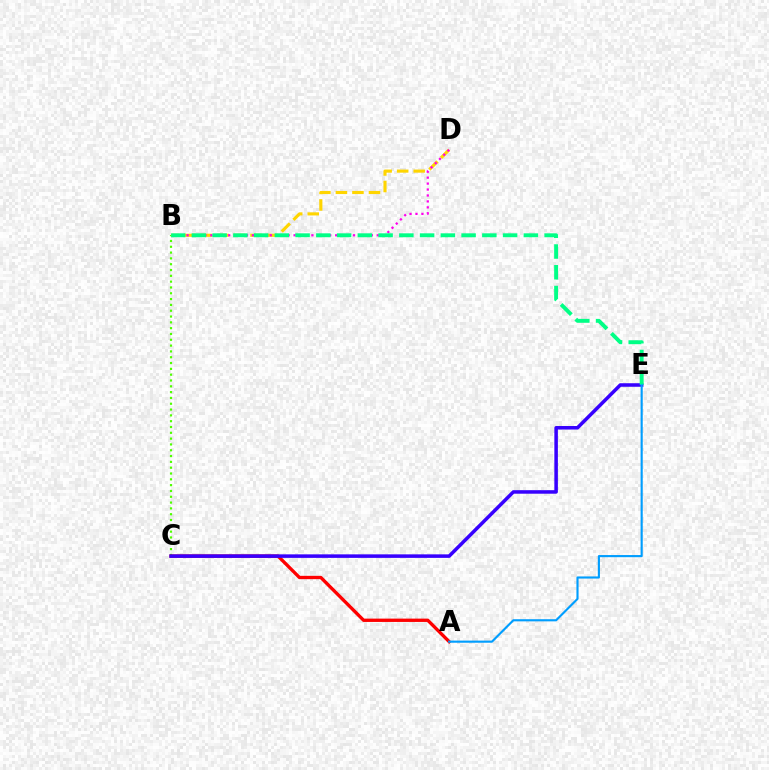{('B', 'C'): [{'color': '#4fff00', 'line_style': 'dotted', 'thickness': 1.58}], ('B', 'D'): [{'color': '#ffd500', 'line_style': 'dashed', 'thickness': 2.25}, {'color': '#ff00ed', 'line_style': 'dotted', 'thickness': 1.61}], ('A', 'C'): [{'color': '#ff0000', 'line_style': 'solid', 'thickness': 2.4}], ('C', 'E'): [{'color': '#3700ff', 'line_style': 'solid', 'thickness': 2.54}], ('B', 'E'): [{'color': '#00ff86', 'line_style': 'dashed', 'thickness': 2.82}], ('A', 'E'): [{'color': '#009eff', 'line_style': 'solid', 'thickness': 1.54}]}